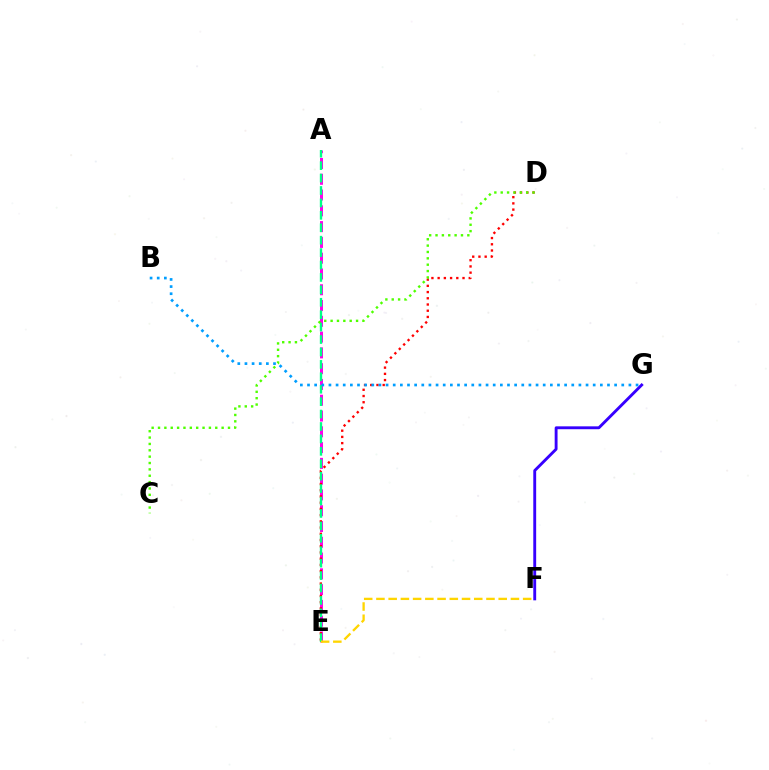{('A', 'E'): [{'color': '#ff00ed', 'line_style': 'dashed', 'thickness': 2.14}, {'color': '#00ff86', 'line_style': 'dashed', 'thickness': 1.69}], ('F', 'G'): [{'color': '#3700ff', 'line_style': 'solid', 'thickness': 2.07}], ('D', 'E'): [{'color': '#ff0000', 'line_style': 'dotted', 'thickness': 1.69}], ('C', 'D'): [{'color': '#4fff00', 'line_style': 'dotted', 'thickness': 1.73}], ('E', 'F'): [{'color': '#ffd500', 'line_style': 'dashed', 'thickness': 1.66}], ('B', 'G'): [{'color': '#009eff', 'line_style': 'dotted', 'thickness': 1.94}]}